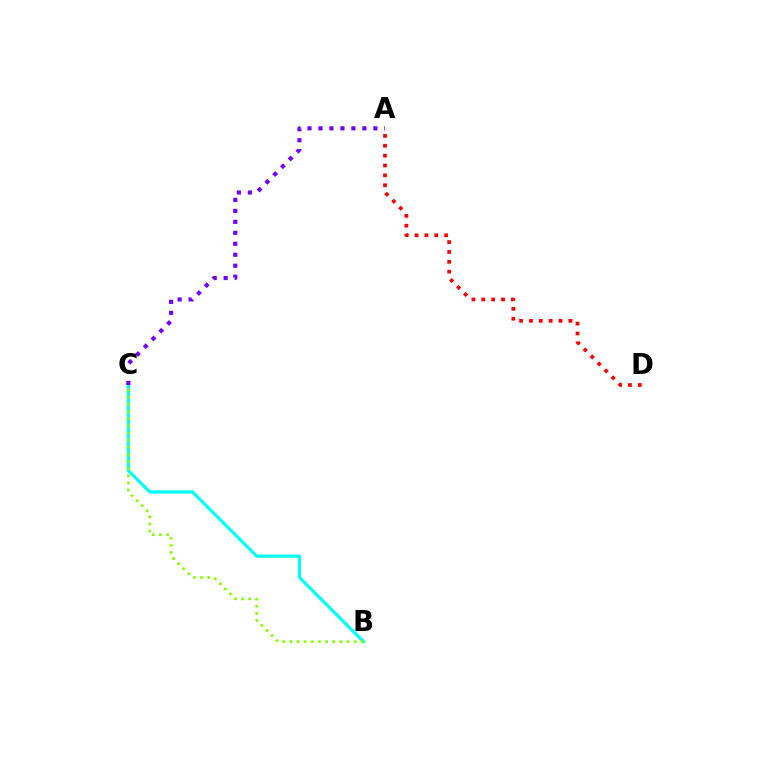{('B', 'C'): [{'color': '#00fff6', 'line_style': 'solid', 'thickness': 2.31}, {'color': '#84ff00', 'line_style': 'dotted', 'thickness': 1.94}], ('A', 'C'): [{'color': '#7200ff', 'line_style': 'dotted', 'thickness': 2.98}], ('A', 'D'): [{'color': '#ff0000', 'line_style': 'dotted', 'thickness': 2.68}]}